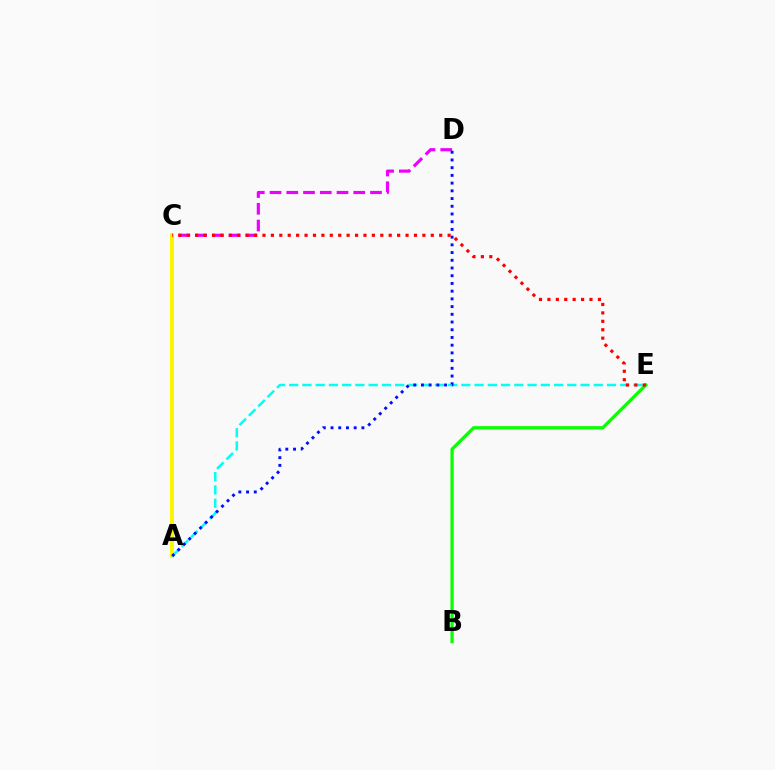{('C', 'D'): [{'color': '#ee00ff', 'line_style': 'dashed', 'thickness': 2.27}], ('B', 'E'): [{'color': '#08ff00', 'line_style': 'solid', 'thickness': 2.34}], ('A', 'C'): [{'color': '#fcf500', 'line_style': 'solid', 'thickness': 2.86}], ('A', 'E'): [{'color': '#00fff6', 'line_style': 'dashed', 'thickness': 1.8}], ('A', 'D'): [{'color': '#0010ff', 'line_style': 'dotted', 'thickness': 2.1}], ('C', 'E'): [{'color': '#ff0000', 'line_style': 'dotted', 'thickness': 2.29}]}